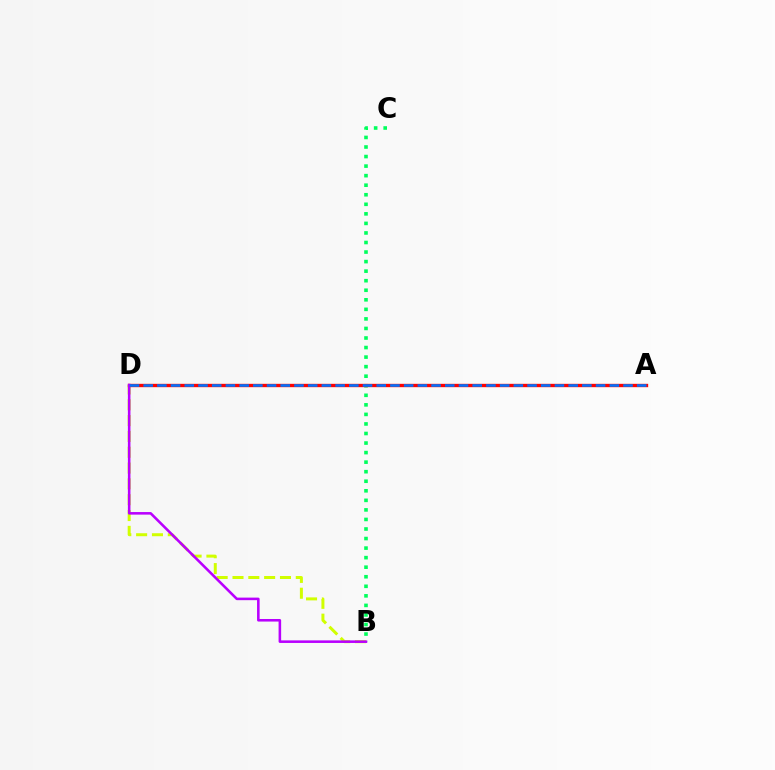{('B', 'D'): [{'color': '#d1ff00', 'line_style': 'dashed', 'thickness': 2.15}, {'color': '#b900ff', 'line_style': 'solid', 'thickness': 1.85}], ('B', 'C'): [{'color': '#00ff5c', 'line_style': 'dotted', 'thickness': 2.59}], ('A', 'D'): [{'color': '#ff0000', 'line_style': 'solid', 'thickness': 2.42}, {'color': '#0074ff', 'line_style': 'dashed', 'thickness': 1.86}]}